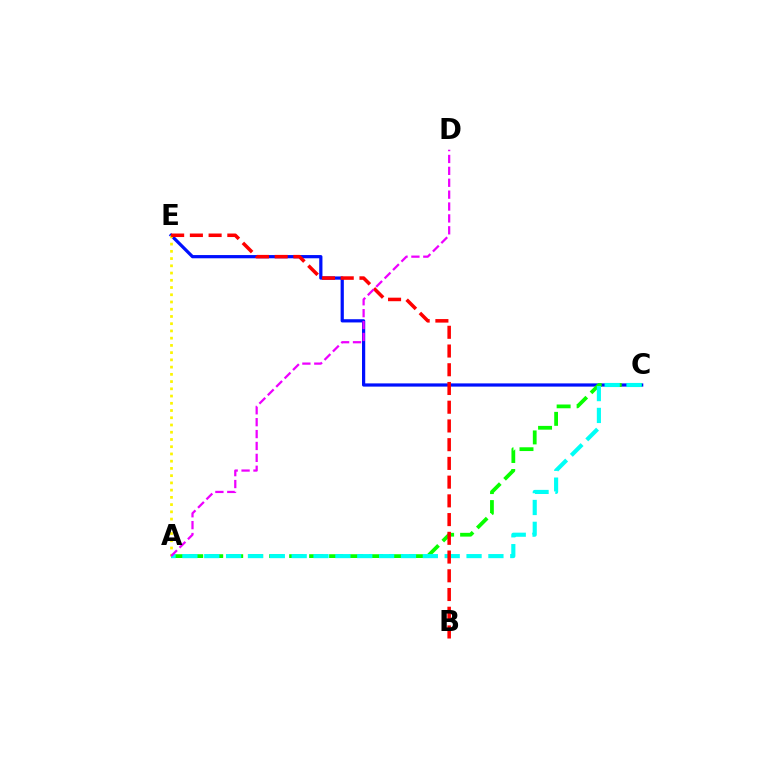{('C', 'E'): [{'color': '#0010ff', 'line_style': 'solid', 'thickness': 2.32}], ('A', 'C'): [{'color': '#08ff00', 'line_style': 'dashed', 'thickness': 2.71}, {'color': '#00fff6', 'line_style': 'dashed', 'thickness': 2.97}], ('A', 'E'): [{'color': '#fcf500', 'line_style': 'dotted', 'thickness': 1.97}], ('B', 'E'): [{'color': '#ff0000', 'line_style': 'dashed', 'thickness': 2.54}], ('A', 'D'): [{'color': '#ee00ff', 'line_style': 'dashed', 'thickness': 1.62}]}